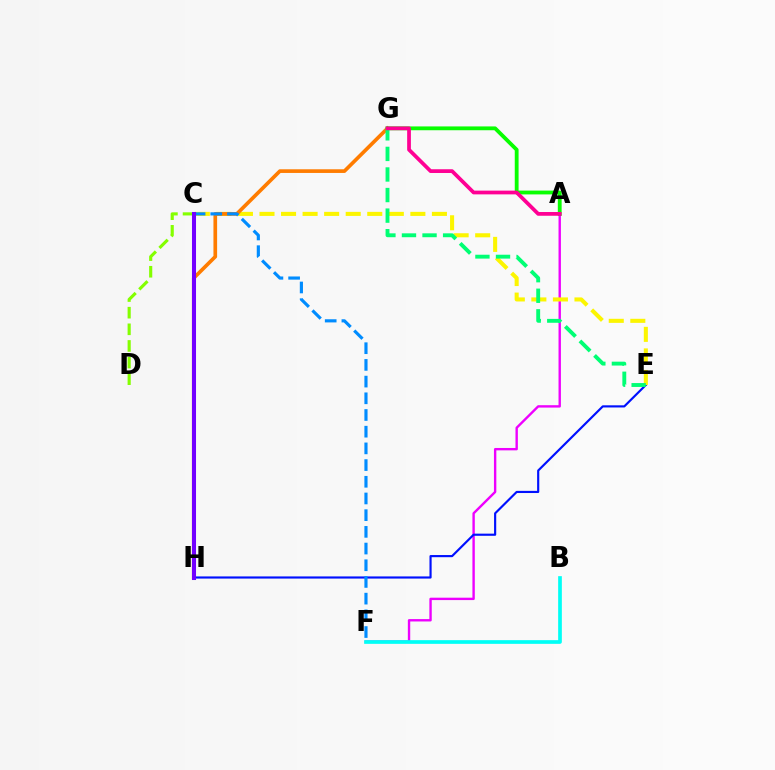{('C', 'H'): [{'color': '#ff0000', 'line_style': 'dashed', 'thickness': 2.83}, {'color': '#7200ff', 'line_style': 'solid', 'thickness': 2.91}], ('A', 'F'): [{'color': '#ee00ff', 'line_style': 'solid', 'thickness': 1.72}], ('E', 'H'): [{'color': '#0010ff', 'line_style': 'solid', 'thickness': 1.55}], ('C', 'E'): [{'color': '#fcf500', 'line_style': 'dashed', 'thickness': 2.93}], ('C', 'D'): [{'color': '#84ff00', 'line_style': 'dashed', 'thickness': 2.26}], ('G', 'H'): [{'color': '#ff7c00', 'line_style': 'solid', 'thickness': 2.64}], ('C', 'F'): [{'color': '#008cff', 'line_style': 'dashed', 'thickness': 2.27}], ('A', 'G'): [{'color': '#08ff00', 'line_style': 'solid', 'thickness': 2.75}, {'color': '#ff0094', 'line_style': 'solid', 'thickness': 2.7}], ('E', 'G'): [{'color': '#00ff74', 'line_style': 'dashed', 'thickness': 2.79}], ('B', 'F'): [{'color': '#00fff6', 'line_style': 'solid', 'thickness': 2.66}]}